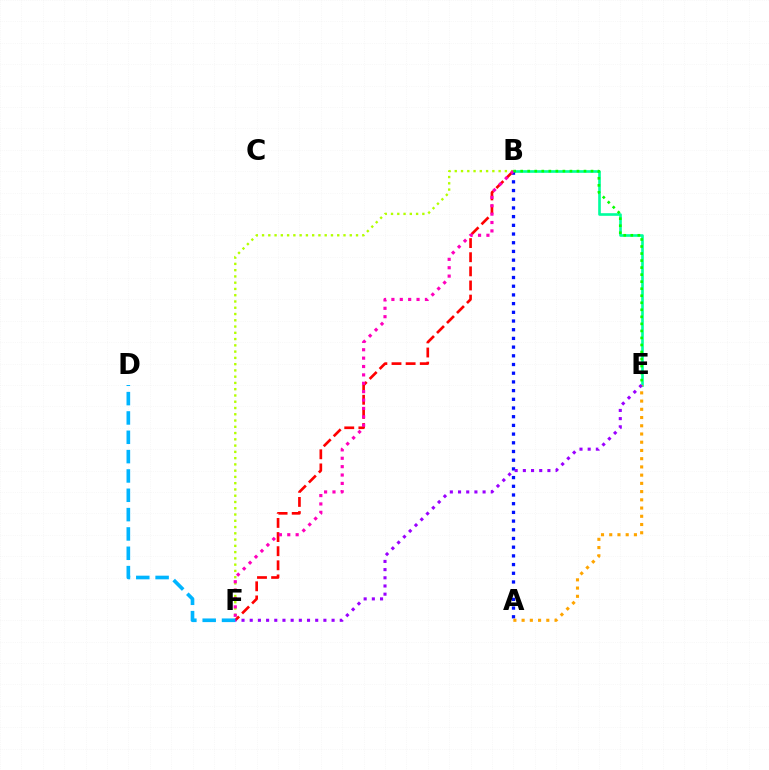{('B', 'F'): [{'color': '#ff0000', 'line_style': 'dashed', 'thickness': 1.92}, {'color': '#b3ff00', 'line_style': 'dotted', 'thickness': 1.7}, {'color': '#ff00bd', 'line_style': 'dotted', 'thickness': 2.28}], ('B', 'E'): [{'color': '#00ff9d', 'line_style': 'solid', 'thickness': 1.9}, {'color': '#08ff00', 'line_style': 'dotted', 'thickness': 1.91}], ('A', 'B'): [{'color': '#0010ff', 'line_style': 'dotted', 'thickness': 2.36}], ('A', 'E'): [{'color': '#ffa500', 'line_style': 'dotted', 'thickness': 2.24}], ('D', 'F'): [{'color': '#00b5ff', 'line_style': 'dashed', 'thickness': 2.63}], ('E', 'F'): [{'color': '#9b00ff', 'line_style': 'dotted', 'thickness': 2.22}]}